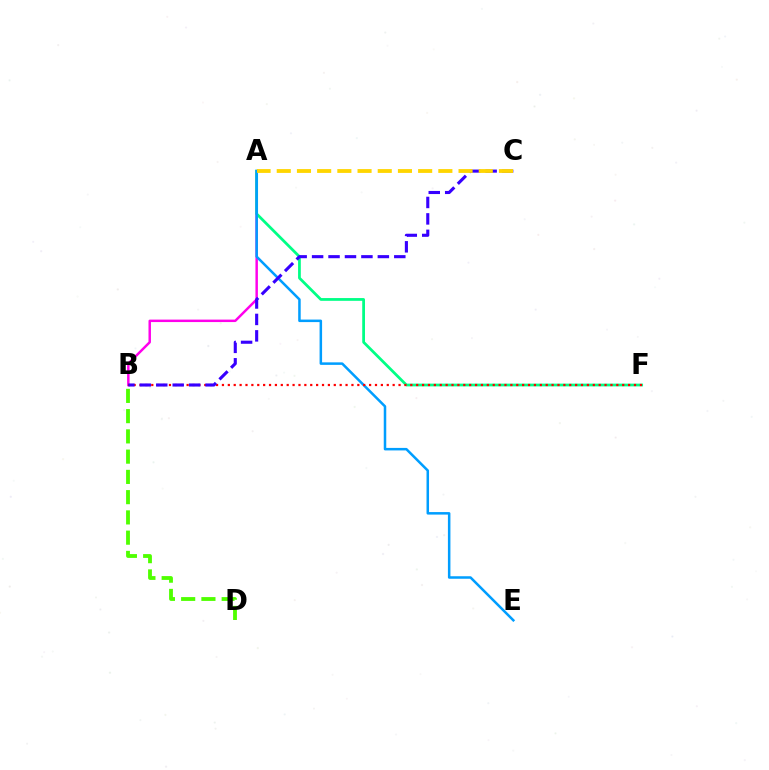{('A', 'B'): [{'color': '#ff00ed', 'line_style': 'solid', 'thickness': 1.78}], ('A', 'F'): [{'color': '#00ff86', 'line_style': 'solid', 'thickness': 1.99}], ('A', 'E'): [{'color': '#009eff', 'line_style': 'solid', 'thickness': 1.81}], ('B', 'D'): [{'color': '#4fff00', 'line_style': 'dashed', 'thickness': 2.75}], ('B', 'F'): [{'color': '#ff0000', 'line_style': 'dotted', 'thickness': 1.6}], ('B', 'C'): [{'color': '#3700ff', 'line_style': 'dashed', 'thickness': 2.23}], ('A', 'C'): [{'color': '#ffd500', 'line_style': 'dashed', 'thickness': 2.74}]}